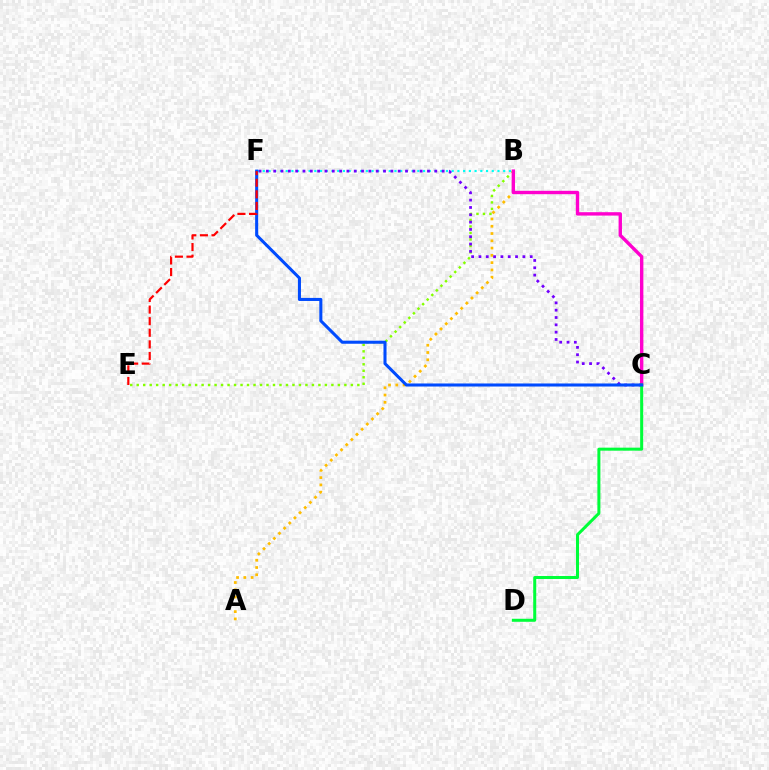{('A', 'B'): [{'color': '#ffbd00', 'line_style': 'dotted', 'thickness': 1.98}], ('B', 'E'): [{'color': '#84ff00', 'line_style': 'dotted', 'thickness': 1.76}], ('B', 'F'): [{'color': '#00fff6', 'line_style': 'dotted', 'thickness': 1.56}], ('B', 'C'): [{'color': '#ff00cf', 'line_style': 'solid', 'thickness': 2.44}], ('C', 'F'): [{'color': '#7200ff', 'line_style': 'dotted', 'thickness': 1.99}, {'color': '#004bff', 'line_style': 'solid', 'thickness': 2.2}], ('C', 'D'): [{'color': '#00ff39', 'line_style': 'solid', 'thickness': 2.17}], ('E', 'F'): [{'color': '#ff0000', 'line_style': 'dashed', 'thickness': 1.58}]}